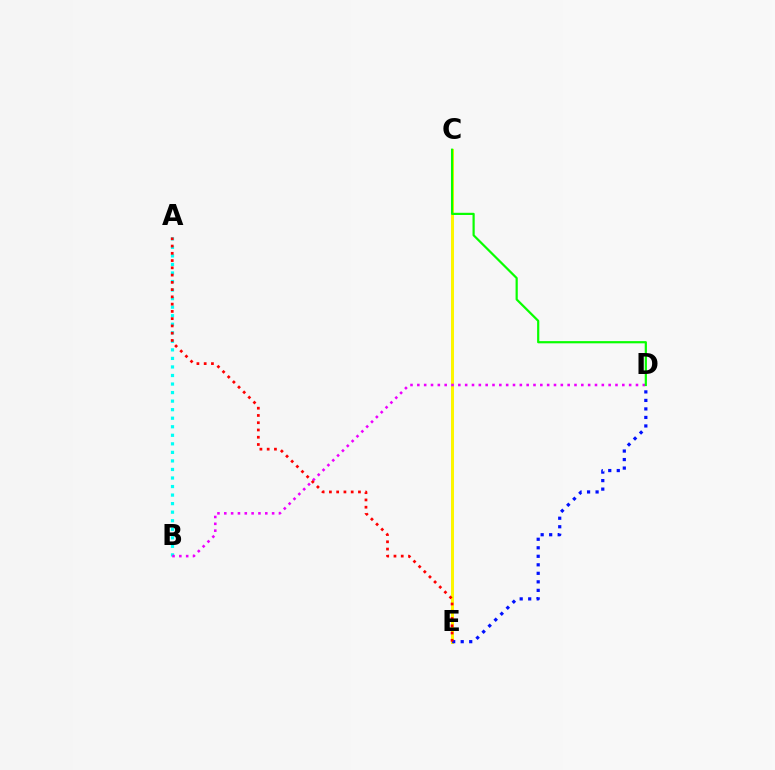{('A', 'B'): [{'color': '#00fff6', 'line_style': 'dotted', 'thickness': 2.32}], ('C', 'E'): [{'color': '#fcf500', 'line_style': 'solid', 'thickness': 2.17}], ('D', 'E'): [{'color': '#0010ff', 'line_style': 'dotted', 'thickness': 2.31}], ('B', 'D'): [{'color': '#ee00ff', 'line_style': 'dotted', 'thickness': 1.86}], ('A', 'E'): [{'color': '#ff0000', 'line_style': 'dotted', 'thickness': 1.97}], ('C', 'D'): [{'color': '#08ff00', 'line_style': 'solid', 'thickness': 1.59}]}